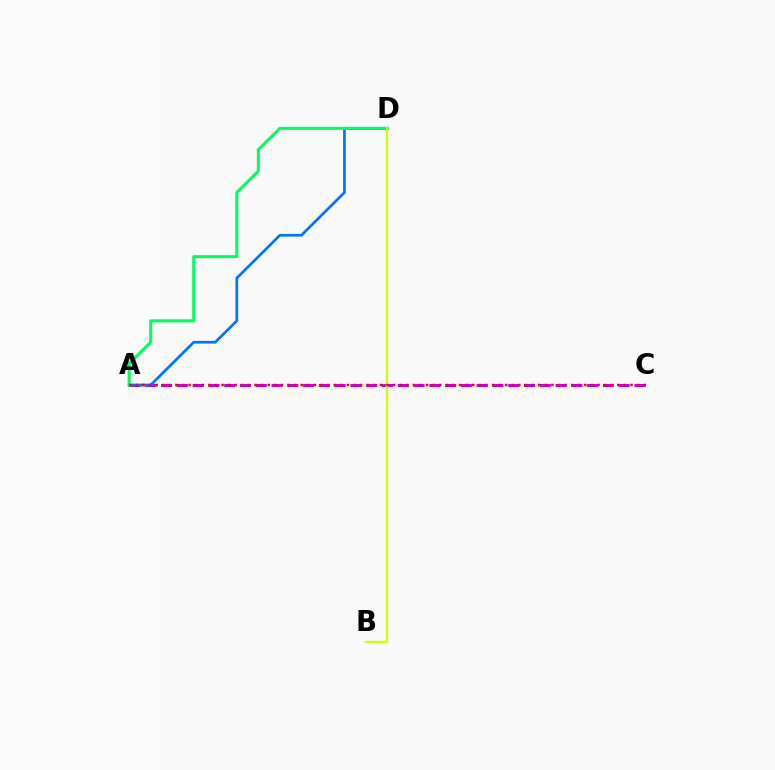{('A', 'C'): [{'color': '#b900ff', 'line_style': 'dashed', 'thickness': 2.14}, {'color': '#ff0000', 'line_style': 'dotted', 'thickness': 1.79}], ('A', 'D'): [{'color': '#0074ff', 'line_style': 'solid', 'thickness': 1.95}, {'color': '#00ff5c', 'line_style': 'solid', 'thickness': 2.18}], ('B', 'D'): [{'color': '#d1ff00', 'line_style': 'solid', 'thickness': 1.64}]}